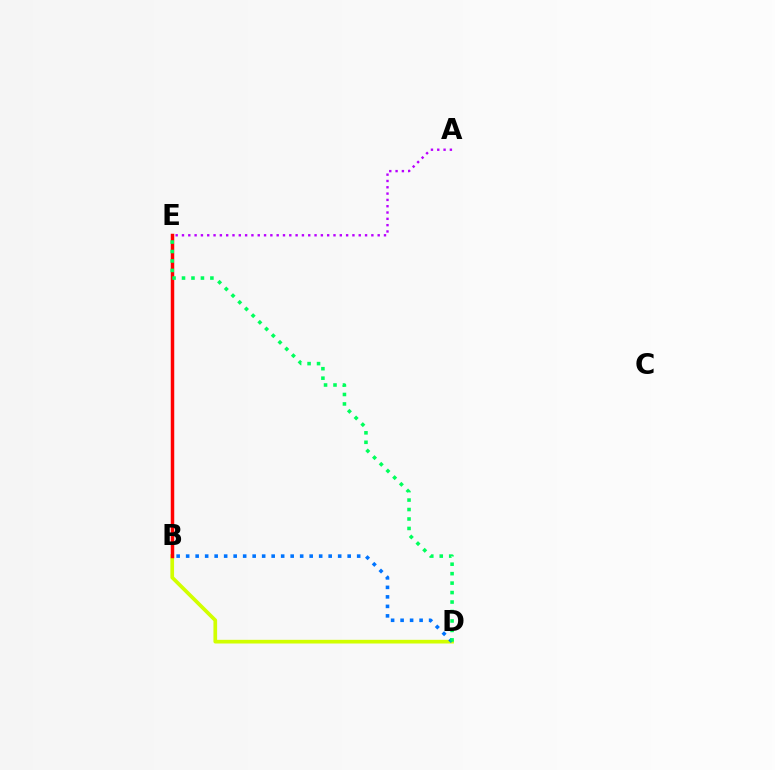{('B', 'D'): [{'color': '#d1ff00', 'line_style': 'solid', 'thickness': 2.65}, {'color': '#0074ff', 'line_style': 'dotted', 'thickness': 2.58}], ('B', 'E'): [{'color': '#ff0000', 'line_style': 'solid', 'thickness': 2.51}], ('A', 'E'): [{'color': '#b900ff', 'line_style': 'dotted', 'thickness': 1.72}], ('D', 'E'): [{'color': '#00ff5c', 'line_style': 'dotted', 'thickness': 2.57}]}